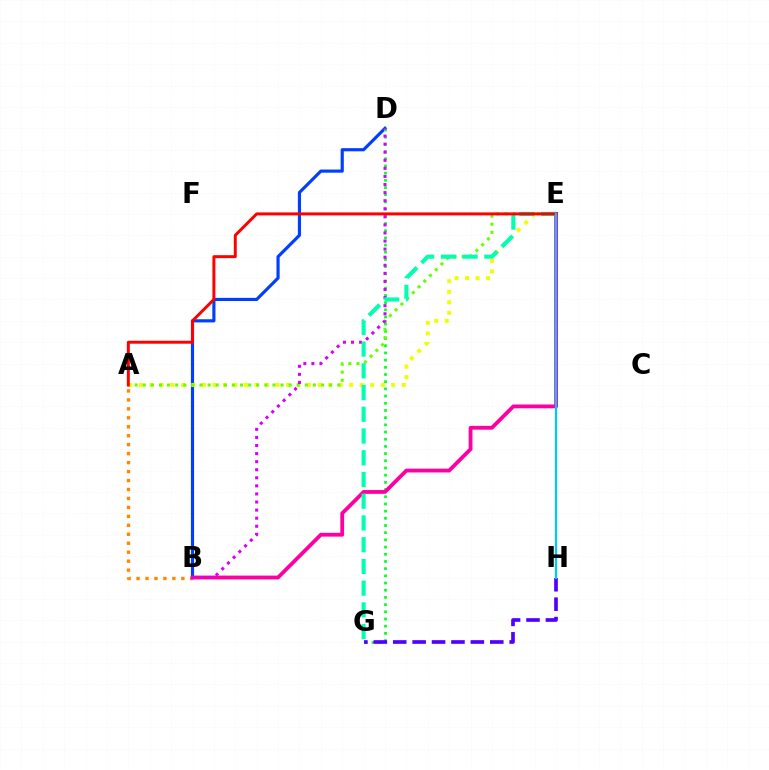{('B', 'D'): [{'color': '#003fff', 'line_style': 'solid', 'thickness': 2.28}, {'color': '#d600ff', 'line_style': 'dotted', 'thickness': 2.19}], ('D', 'G'): [{'color': '#00ff27', 'line_style': 'dotted', 'thickness': 1.95}], ('A', 'E'): [{'color': '#eeff00', 'line_style': 'dotted', 'thickness': 2.86}, {'color': '#66ff00', 'line_style': 'dotted', 'thickness': 2.2}, {'color': '#ff0000', 'line_style': 'solid', 'thickness': 2.13}], ('A', 'B'): [{'color': '#ff8800', 'line_style': 'dotted', 'thickness': 2.43}], ('G', 'H'): [{'color': '#4f00ff', 'line_style': 'dashed', 'thickness': 2.64}], ('B', 'E'): [{'color': '#ff00a0', 'line_style': 'solid', 'thickness': 2.74}], ('E', 'G'): [{'color': '#00ffaf', 'line_style': 'dashed', 'thickness': 2.95}], ('E', 'H'): [{'color': '#00c7ff', 'line_style': 'solid', 'thickness': 1.61}]}